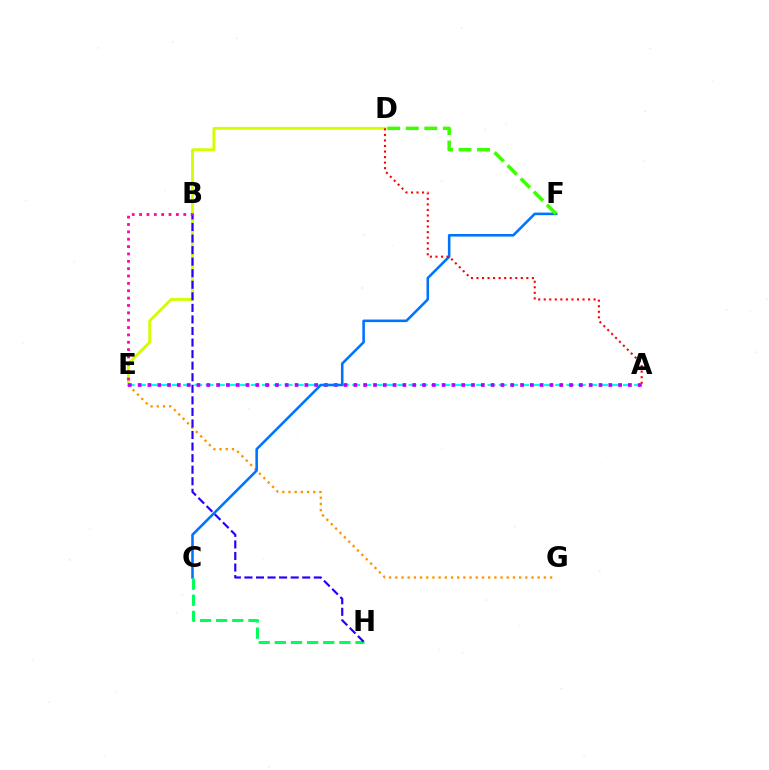{('E', 'G'): [{'color': '#ff9400', 'line_style': 'dotted', 'thickness': 1.68}], ('D', 'E'): [{'color': '#d1ff00', 'line_style': 'solid', 'thickness': 2.06}], ('A', 'E'): [{'color': '#00fff6', 'line_style': 'dashed', 'thickness': 1.53}, {'color': '#b900ff', 'line_style': 'dotted', 'thickness': 2.66}], ('C', 'F'): [{'color': '#0074ff', 'line_style': 'solid', 'thickness': 1.86}], ('D', 'F'): [{'color': '#3dff00', 'line_style': 'dashed', 'thickness': 2.52}], ('A', 'D'): [{'color': '#ff0000', 'line_style': 'dotted', 'thickness': 1.51}], ('C', 'H'): [{'color': '#00ff5c', 'line_style': 'dashed', 'thickness': 2.19}], ('B', 'H'): [{'color': '#2500ff', 'line_style': 'dashed', 'thickness': 1.57}], ('B', 'E'): [{'color': '#ff00ac', 'line_style': 'dotted', 'thickness': 2.0}]}